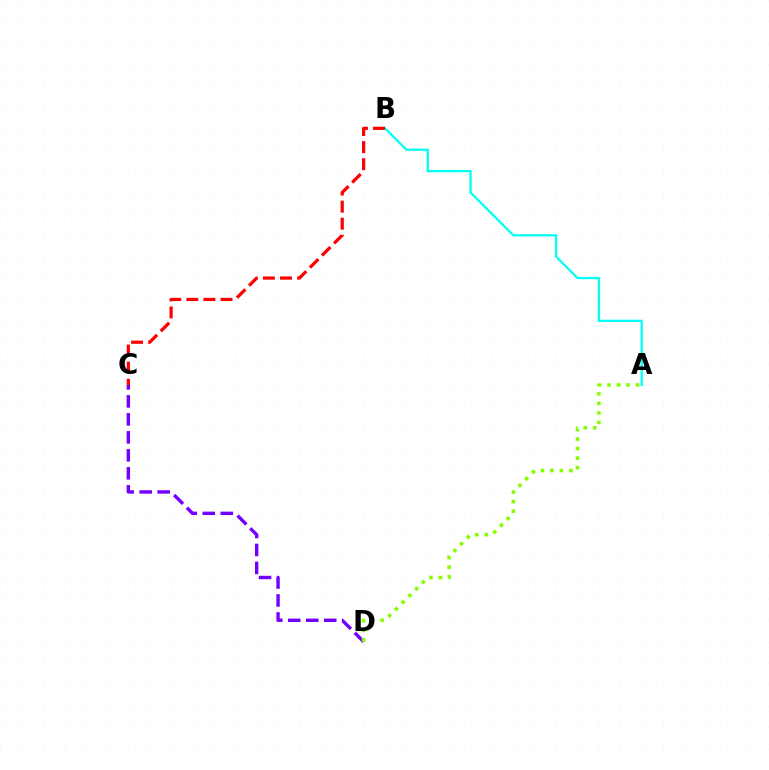{('A', 'B'): [{'color': '#00fff6', 'line_style': 'solid', 'thickness': 1.62}], ('B', 'C'): [{'color': '#ff0000', 'line_style': 'dashed', 'thickness': 2.32}], ('C', 'D'): [{'color': '#7200ff', 'line_style': 'dashed', 'thickness': 2.44}], ('A', 'D'): [{'color': '#84ff00', 'line_style': 'dotted', 'thickness': 2.59}]}